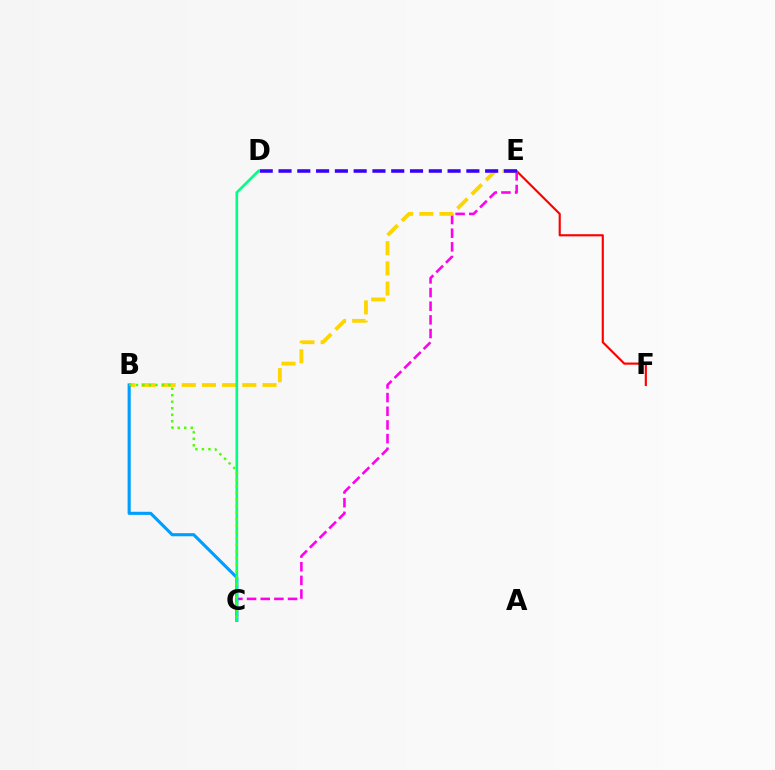{('E', 'F'): [{'color': '#ff0000', 'line_style': 'solid', 'thickness': 1.55}], ('C', 'E'): [{'color': '#ff00ed', 'line_style': 'dashed', 'thickness': 1.86}], ('B', 'E'): [{'color': '#ffd500', 'line_style': 'dashed', 'thickness': 2.74}], ('D', 'E'): [{'color': '#3700ff', 'line_style': 'dashed', 'thickness': 2.55}], ('B', 'C'): [{'color': '#009eff', 'line_style': 'solid', 'thickness': 2.24}, {'color': '#4fff00', 'line_style': 'dotted', 'thickness': 1.77}], ('C', 'D'): [{'color': '#00ff86', 'line_style': 'solid', 'thickness': 1.92}]}